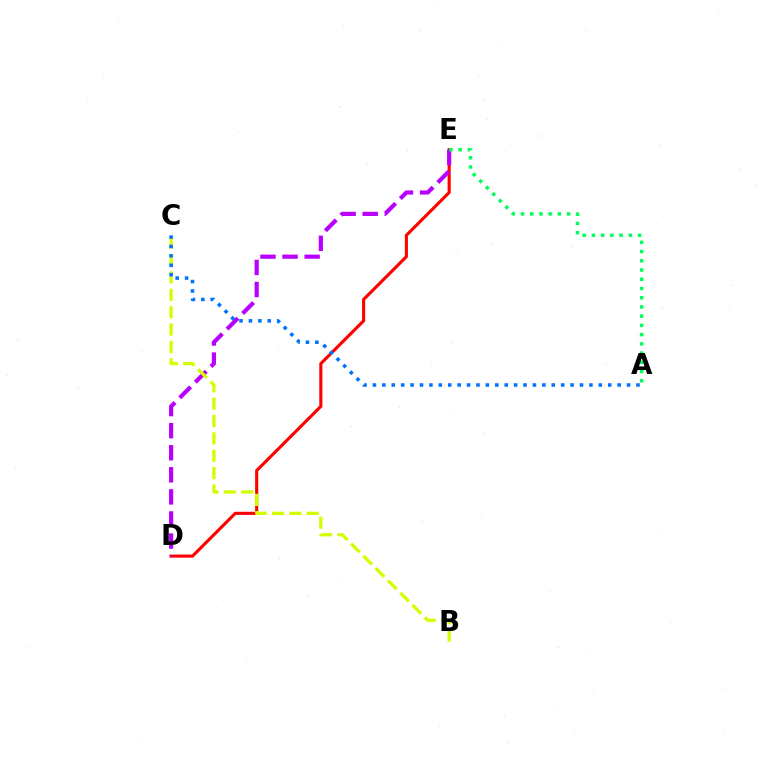{('D', 'E'): [{'color': '#ff0000', 'line_style': 'solid', 'thickness': 2.23}, {'color': '#b900ff', 'line_style': 'dashed', 'thickness': 3.0}], ('A', 'E'): [{'color': '#00ff5c', 'line_style': 'dotted', 'thickness': 2.51}], ('B', 'C'): [{'color': '#d1ff00', 'line_style': 'dashed', 'thickness': 2.36}], ('A', 'C'): [{'color': '#0074ff', 'line_style': 'dotted', 'thickness': 2.56}]}